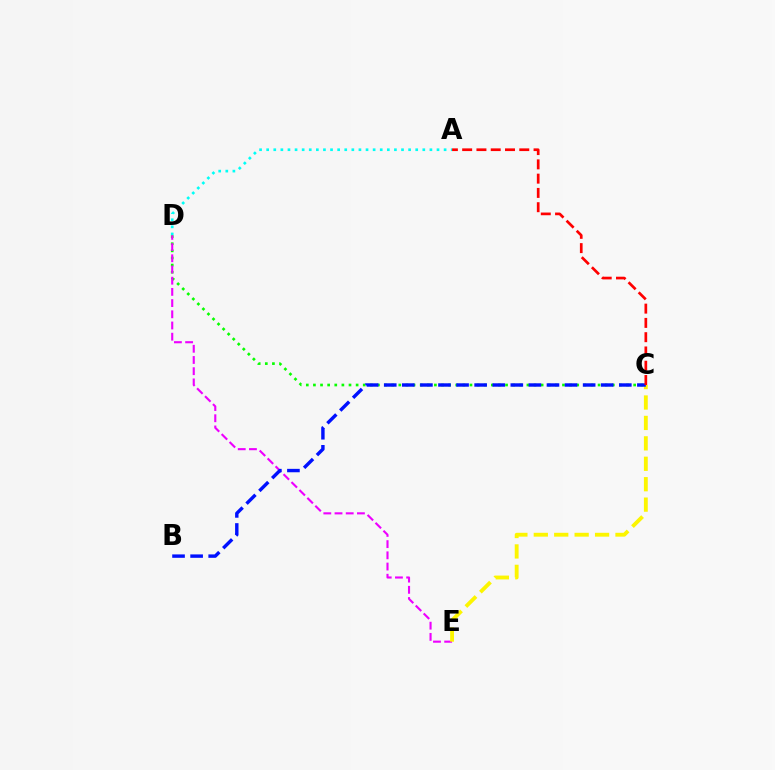{('C', 'D'): [{'color': '#08ff00', 'line_style': 'dotted', 'thickness': 1.93}], ('A', 'D'): [{'color': '#00fff6', 'line_style': 'dotted', 'thickness': 1.93}], ('D', 'E'): [{'color': '#ee00ff', 'line_style': 'dashed', 'thickness': 1.52}], ('C', 'E'): [{'color': '#fcf500', 'line_style': 'dashed', 'thickness': 2.77}], ('B', 'C'): [{'color': '#0010ff', 'line_style': 'dashed', 'thickness': 2.46}], ('A', 'C'): [{'color': '#ff0000', 'line_style': 'dashed', 'thickness': 1.94}]}